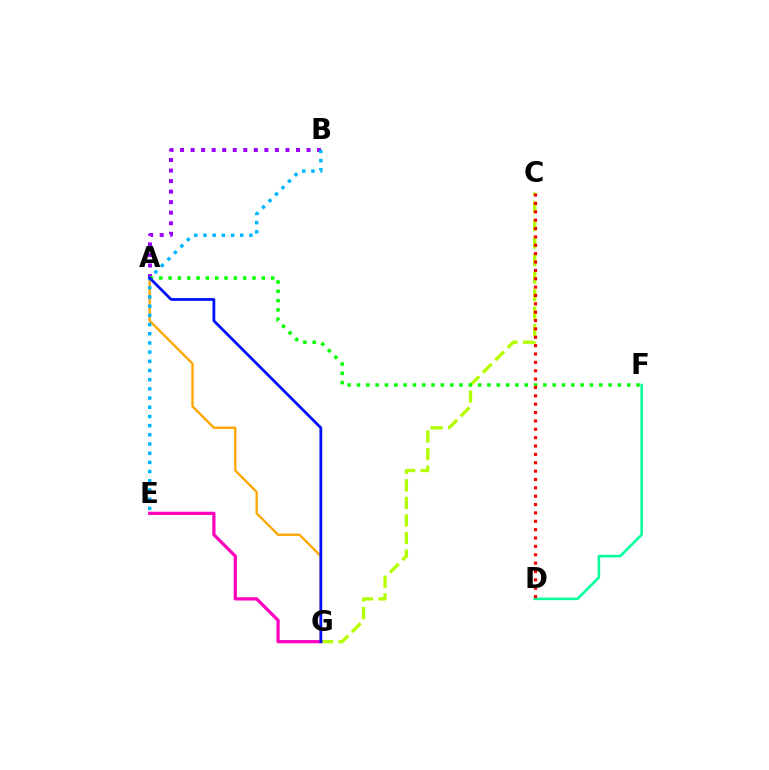{('C', 'G'): [{'color': '#b3ff00', 'line_style': 'dashed', 'thickness': 2.39}], ('D', 'F'): [{'color': '#00ff9d', 'line_style': 'solid', 'thickness': 1.84}], ('A', 'G'): [{'color': '#ffa500', 'line_style': 'solid', 'thickness': 1.69}, {'color': '#0010ff', 'line_style': 'solid', 'thickness': 1.99}], ('A', 'B'): [{'color': '#9b00ff', 'line_style': 'dotted', 'thickness': 2.86}], ('B', 'E'): [{'color': '#00b5ff', 'line_style': 'dotted', 'thickness': 2.5}], ('E', 'G'): [{'color': '#ff00bd', 'line_style': 'solid', 'thickness': 2.32}], ('A', 'F'): [{'color': '#08ff00', 'line_style': 'dotted', 'thickness': 2.53}], ('C', 'D'): [{'color': '#ff0000', 'line_style': 'dotted', 'thickness': 2.27}]}